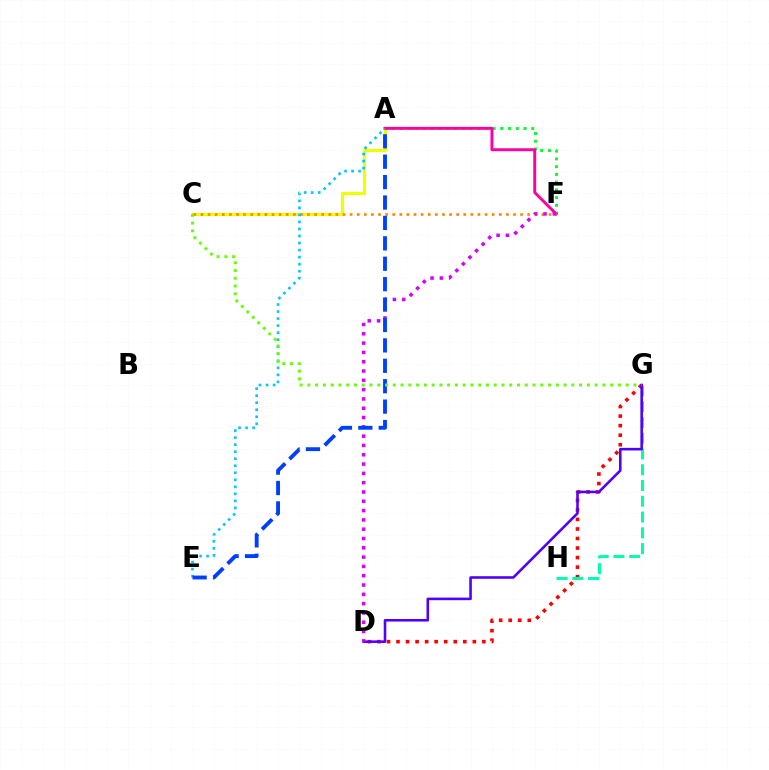{('A', 'C'): [{'color': '#eeff00', 'line_style': 'solid', 'thickness': 2.28}], ('D', 'G'): [{'color': '#ff0000', 'line_style': 'dotted', 'thickness': 2.59}, {'color': '#4f00ff', 'line_style': 'solid', 'thickness': 1.86}], ('G', 'H'): [{'color': '#00ffaf', 'line_style': 'dashed', 'thickness': 2.14}], ('A', 'F'): [{'color': '#00ff27', 'line_style': 'dotted', 'thickness': 2.1}, {'color': '#ff00a0', 'line_style': 'solid', 'thickness': 2.11}], ('C', 'F'): [{'color': '#ff8800', 'line_style': 'dotted', 'thickness': 1.93}], ('D', 'F'): [{'color': '#d600ff', 'line_style': 'dotted', 'thickness': 2.53}], ('A', 'E'): [{'color': '#00c7ff', 'line_style': 'dotted', 'thickness': 1.91}, {'color': '#003fff', 'line_style': 'dashed', 'thickness': 2.77}], ('C', 'G'): [{'color': '#66ff00', 'line_style': 'dotted', 'thickness': 2.11}]}